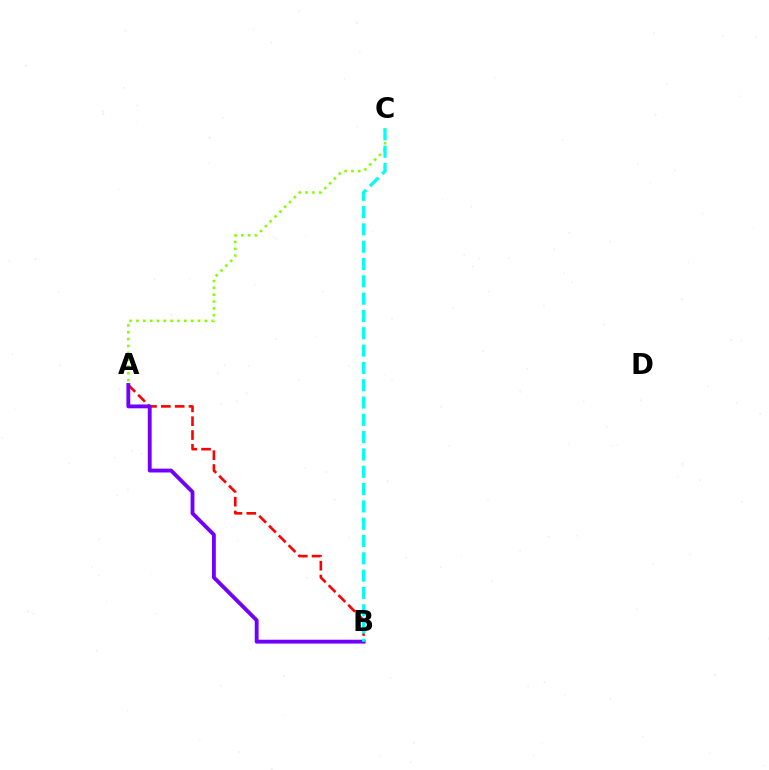{('A', 'C'): [{'color': '#84ff00', 'line_style': 'dotted', 'thickness': 1.86}], ('A', 'B'): [{'color': '#ff0000', 'line_style': 'dashed', 'thickness': 1.88}, {'color': '#7200ff', 'line_style': 'solid', 'thickness': 2.77}], ('B', 'C'): [{'color': '#00fff6', 'line_style': 'dashed', 'thickness': 2.35}]}